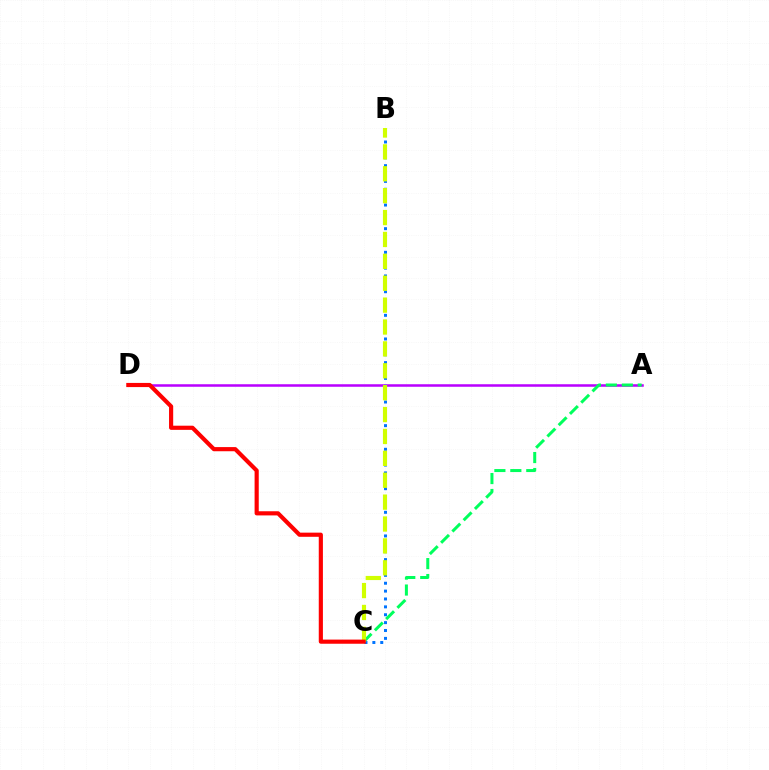{('A', 'D'): [{'color': '#b900ff', 'line_style': 'solid', 'thickness': 1.82}], ('A', 'C'): [{'color': '#00ff5c', 'line_style': 'dashed', 'thickness': 2.17}], ('B', 'C'): [{'color': '#0074ff', 'line_style': 'dotted', 'thickness': 2.14}, {'color': '#d1ff00', 'line_style': 'dashed', 'thickness': 2.97}], ('C', 'D'): [{'color': '#ff0000', 'line_style': 'solid', 'thickness': 2.99}]}